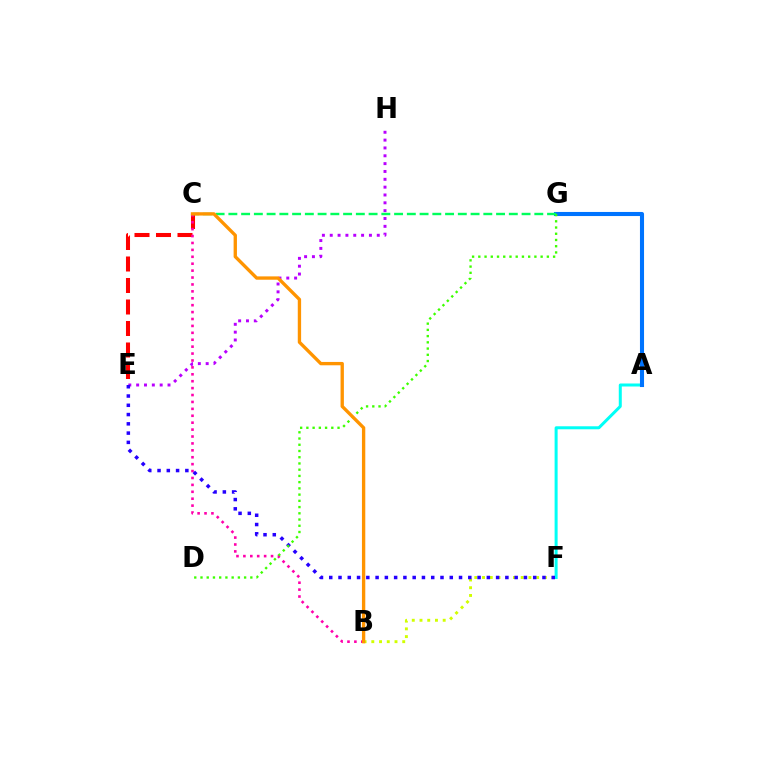{('E', 'H'): [{'color': '#b900ff', 'line_style': 'dotted', 'thickness': 2.13}], ('C', 'E'): [{'color': '#ff0000', 'line_style': 'dashed', 'thickness': 2.92}], ('A', 'F'): [{'color': '#00fff6', 'line_style': 'solid', 'thickness': 2.17}], ('B', 'F'): [{'color': '#d1ff00', 'line_style': 'dotted', 'thickness': 2.1}], ('A', 'G'): [{'color': '#0074ff', 'line_style': 'solid', 'thickness': 2.94}], ('B', 'C'): [{'color': '#ff00ac', 'line_style': 'dotted', 'thickness': 1.88}, {'color': '#ff9400', 'line_style': 'solid', 'thickness': 2.4}], ('E', 'F'): [{'color': '#2500ff', 'line_style': 'dotted', 'thickness': 2.52}], ('D', 'G'): [{'color': '#3dff00', 'line_style': 'dotted', 'thickness': 1.69}], ('C', 'G'): [{'color': '#00ff5c', 'line_style': 'dashed', 'thickness': 1.73}]}